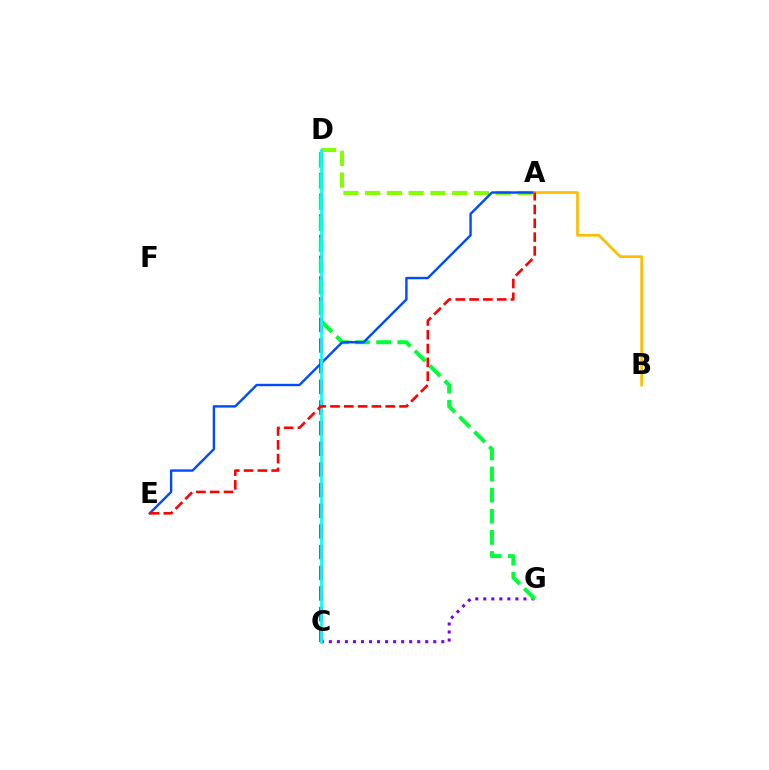{('C', 'G'): [{'color': '#7200ff', 'line_style': 'dotted', 'thickness': 2.18}], ('A', 'D'): [{'color': '#84ff00', 'line_style': 'dashed', 'thickness': 2.96}], ('C', 'D'): [{'color': '#ff00cf', 'line_style': 'dashed', 'thickness': 2.81}, {'color': '#00fff6', 'line_style': 'solid', 'thickness': 1.95}], ('D', 'G'): [{'color': '#00ff39', 'line_style': 'dashed', 'thickness': 2.87}], ('A', 'E'): [{'color': '#004bff', 'line_style': 'solid', 'thickness': 1.73}, {'color': '#ff0000', 'line_style': 'dashed', 'thickness': 1.88}], ('A', 'B'): [{'color': '#ffbd00', 'line_style': 'solid', 'thickness': 1.97}]}